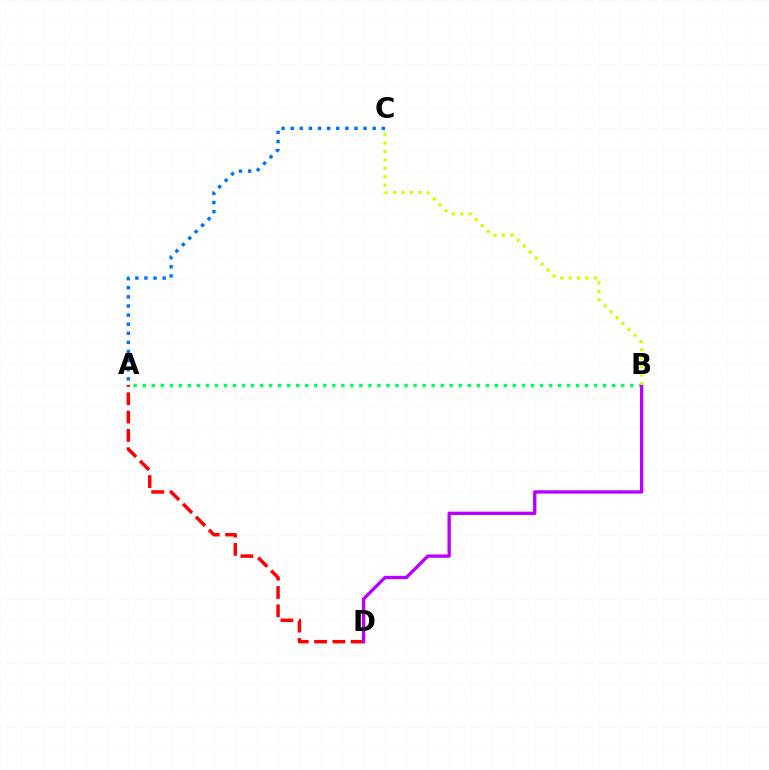{('A', 'B'): [{'color': '#00ff5c', 'line_style': 'dotted', 'thickness': 2.45}], ('A', 'D'): [{'color': '#ff0000', 'line_style': 'dashed', 'thickness': 2.49}], ('B', 'D'): [{'color': '#b900ff', 'line_style': 'solid', 'thickness': 2.39}], ('A', 'C'): [{'color': '#0074ff', 'line_style': 'dotted', 'thickness': 2.47}], ('B', 'C'): [{'color': '#d1ff00', 'line_style': 'dotted', 'thickness': 2.29}]}